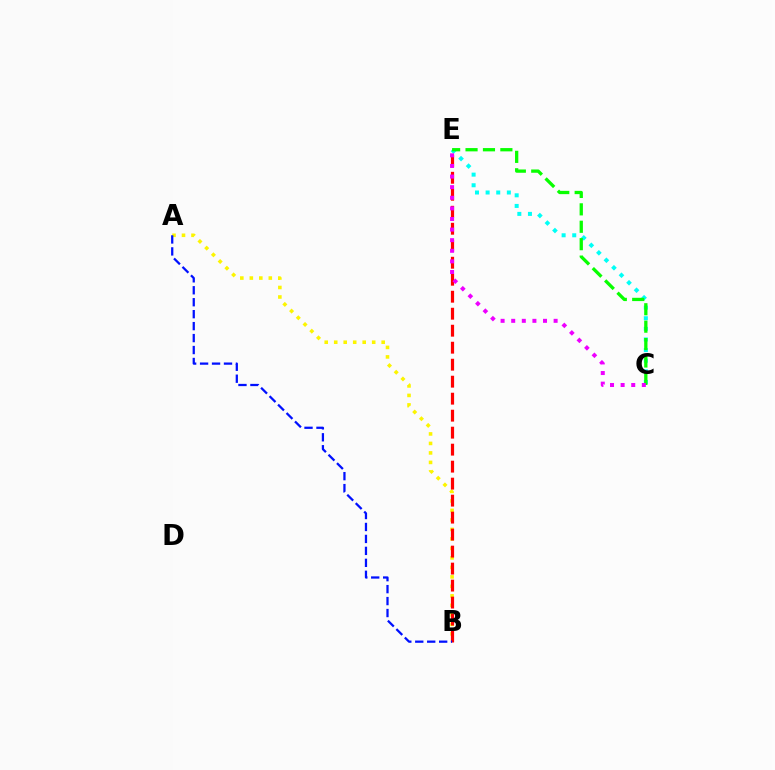{('A', 'B'): [{'color': '#fcf500', 'line_style': 'dotted', 'thickness': 2.58}, {'color': '#0010ff', 'line_style': 'dashed', 'thickness': 1.62}], ('B', 'E'): [{'color': '#ff0000', 'line_style': 'dashed', 'thickness': 2.31}], ('C', 'E'): [{'color': '#00fff6', 'line_style': 'dotted', 'thickness': 2.89}, {'color': '#08ff00', 'line_style': 'dashed', 'thickness': 2.37}, {'color': '#ee00ff', 'line_style': 'dotted', 'thickness': 2.88}]}